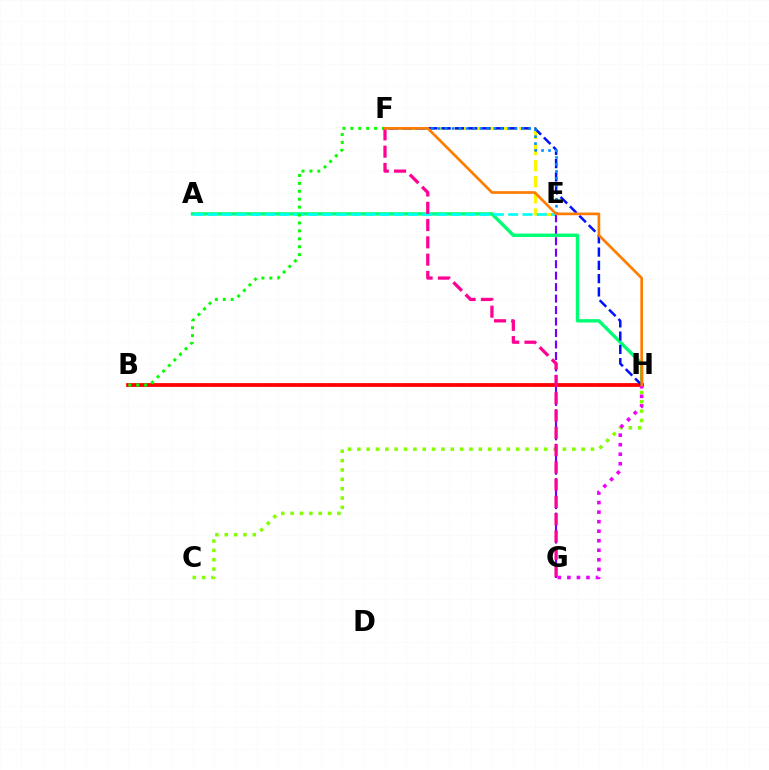{('C', 'H'): [{'color': '#84ff00', 'line_style': 'dotted', 'thickness': 2.54}], ('A', 'H'): [{'color': '#00ff74', 'line_style': 'solid', 'thickness': 2.44}], ('E', 'F'): [{'color': '#fcf500', 'line_style': 'dashed', 'thickness': 2.18}, {'color': '#008cff', 'line_style': 'dotted', 'thickness': 1.89}], ('B', 'H'): [{'color': '#ff0000', 'line_style': 'solid', 'thickness': 2.72}], ('A', 'E'): [{'color': '#00fff6', 'line_style': 'dashed', 'thickness': 1.94}], ('G', 'H'): [{'color': '#ee00ff', 'line_style': 'dotted', 'thickness': 2.59}], ('F', 'H'): [{'color': '#0010ff', 'line_style': 'dashed', 'thickness': 1.8}, {'color': '#ff7c00', 'line_style': 'solid', 'thickness': 1.94}], ('B', 'F'): [{'color': '#08ff00', 'line_style': 'dotted', 'thickness': 2.15}], ('E', 'G'): [{'color': '#7200ff', 'line_style': 'dashed', 'thickness': 1.56}], ('F', 'G'): [{'color': '#ff0094', 'line_style': 'dashed', 'thickness': 2.35}]}